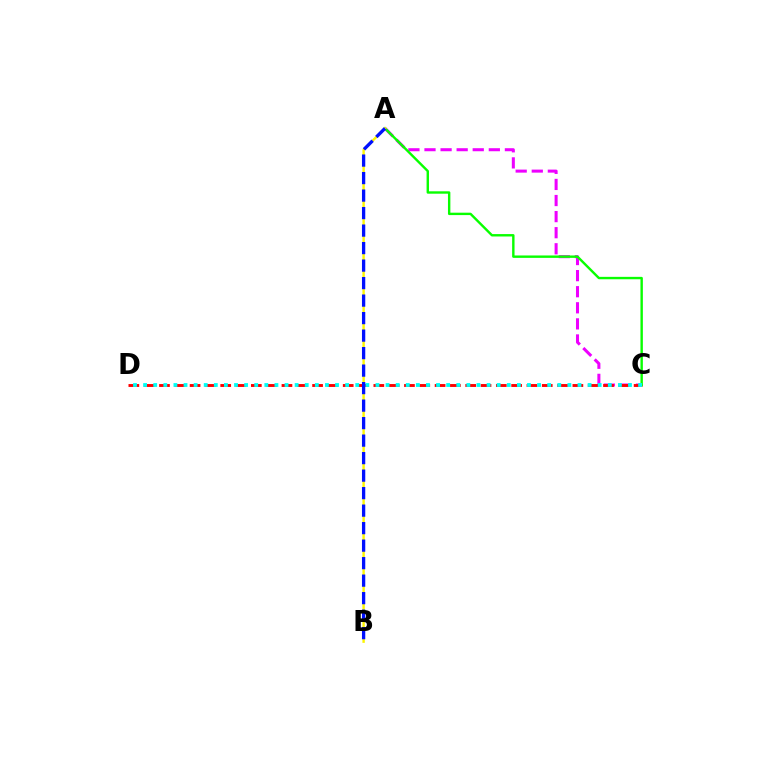{('A', 'C'): [{'color': '#ee00ff', 'line_style': 'dashed', 'thickness': 2.18}, {'color': '#08ff00', 'line_style': 'solid', 'thickness': 1.73}], ('C', 'D'): [{'color': '#ff0000', 'line_style': 'dashed', 'thickness': 2.08}, {'color': '#00fff6', 'line_style': 'dotted', 'thickness': 2.74}], ('A', 'B'): [{'color': '#fcf500', 'line_style': 'solid', 'thickness': 1.72}, {'color': '#0010ff', 'line_style': 'dashed', 'thickness': 2.38}]}